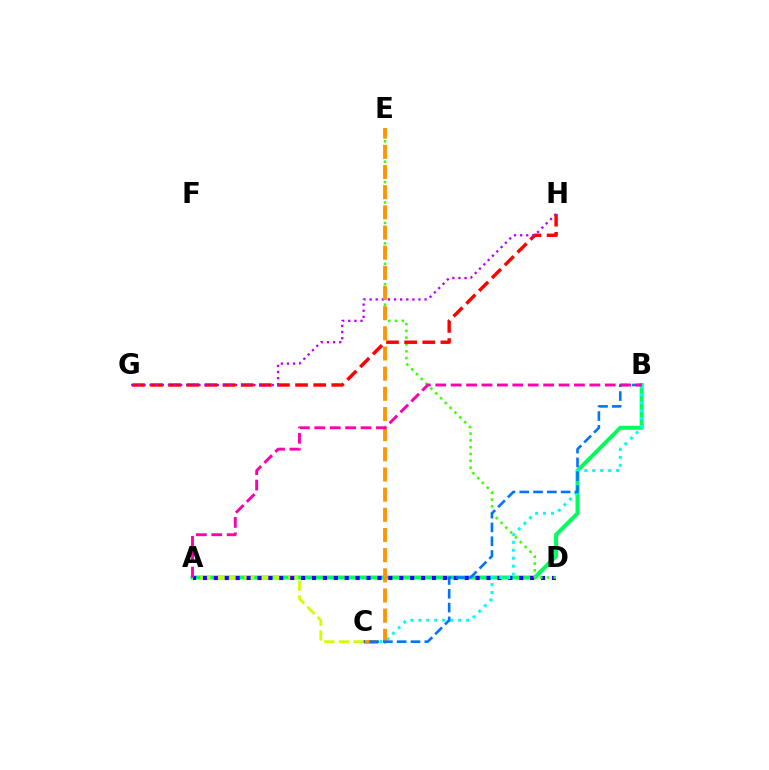{('A', 'B'): [{'color': '#00ff5c', 'line_style': 'solid', 'thickness': 2.89}, {'color': '#ff00ac', 'line_style': 'dashed', 'thickness': 2.09}], ('A', 'C'): [{'color': '#d1ff00', 'line_style': 'dashed', 'thickness': 1.99}], ('A', 'D'): [{'color': '#2500ff', 'line_style': 'dotted', 'thickness': 2.96}], ('D', 'E'): [{'color': '#3dff00', 'line_style': 'dotted', 'thickness': 1.85}], ('G', 'H'): [{'color': '#ff0000', 'line_style': 'dashed', 'thickness': 2.46}, {'color': '#b900ff', 'line_style': 'dotted', 'thickness': 1.66}], ('B', 'C'): [{'color': '#00fff6', 'line_style': 'dotted', 'thickness': 2.16}, {'color': '#0074ff', 'line_style': 'dashed', 'thickness': 1.88}], ('C', 'E'): [{'color': '#ff9400', 'line_style': 'dashed', 'thickness': 2.74}]}